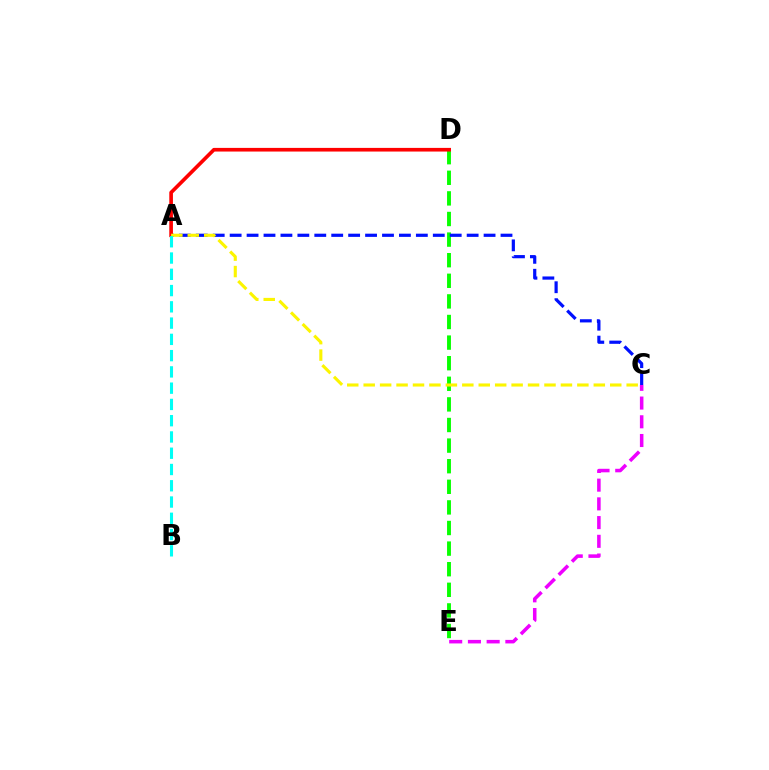{('C', 'E'): [{'color': '#ee00ff', 'line_style': 'dashed', 'thickness': 2.54}], ('D', 'E'): [{'color': '#08ff00', 'line_style': 'dashed', 'thickness': 2.8}], ('A', 'C'): [{'color': '#0010ff', 'line_style': 'dashed', 'thickness': 2.3}, {'color': '#fcf500', 'line_style': 'dashed', 'thickness': 2.23}], ('A', 'D'): [{'color': '#ff0000', 'line_style': 'solid', 'thickness': 2.63}], ('A', 'B'): [{'color': '#00fff6', 'line_style': 'dashed', 'thickness': 2.21}]}